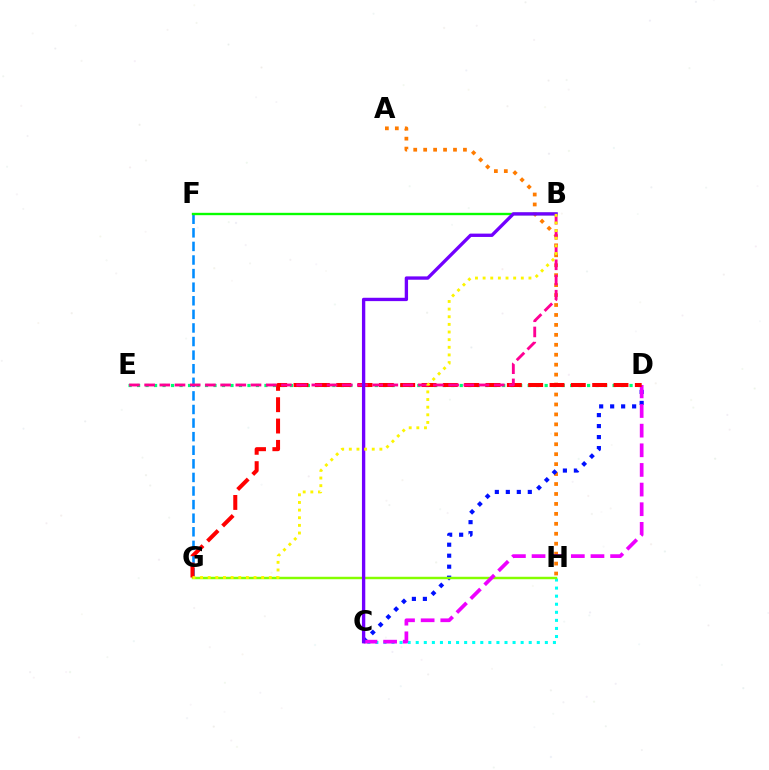{('F', 'G'): [{'color': '#008cff', 'line_style': 'dashed', 'thickness': 1.85}], ('A', 'H'): [{'color': '#ff7c00', 'line_style': 'dotted', 'thickness': 2.7}], ('C', 'H'): [{'color': '#00fff6', 'line_style': 'dotted', 'thickness': 2.19}], ('D', 'E'): [{'color': '#00ff74', 'line_style': 'dotted', 'thickness': 2.31}], ('B', 'F'): [{'color': '#08ff00', 'line_style': 'solid', 'thickness': 1.71}], ('C', 'D'): [{'color': '#0010ff', 'line_style': 'dotted', 'thickness': 2.99}, {'color': '#ee00ff', 'line_style': 'dashed', 'thickness': 2.67}], ('G', 'H'): [{'color': '#84ff00', 'line_style': 'solid', 'thickness': 1.76}], ('D', 'G'): [{'color': '#ff0000', 'line_style': 'dashed', 'thickness': 2.9}], ('B', 'E'): [{'color': '#ff0094', 'line_style': 'dashed', 'thickness': 2.07}], ('B', 'C'): [{'color': '#7200ff', 'line_style': 'solid', 'thickness': 2.4}], ('B', 'G'): [{'color': '#fcf500', 'line_style': 'dotted', 'thickness': 2.08}]}